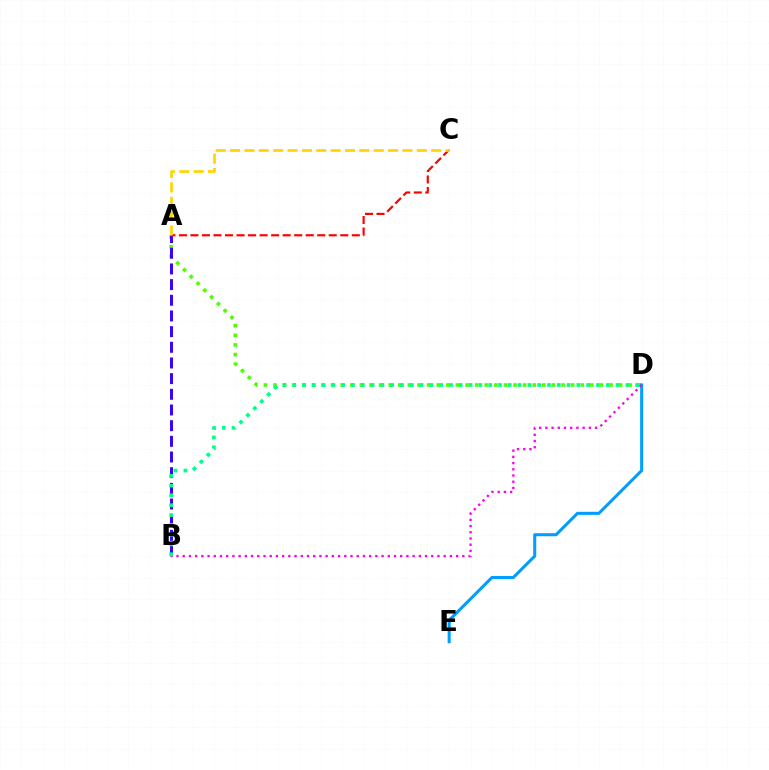{('A', 'D'): [{'color': '#4fff00', 'line_style': 'dotted', 'thickness': 2.61}], ('D', 'E'): [{'color': '#009eff', 'line_style': 'solid', 'thickness': 2.2}], ('A', 'B'): [{'color': '#3700ff', 'line_style': 'dashed', 'thickness': 2.13}], ('B', 'D'): [{'color': '#ff00ed', 'line_style': 'dotted', 'thickness': 1.69}, {'color': '#00ff86', 'line_style': 'dotted', 'thickness': 2.66}], ('A', 'C'): [{'color': '#ff0000', 'line_style': 'dashed', 'thickness': 1.57}, {'color': '#ffd500', 'line_style': 'dashed', 'thickness': 1.95}]}